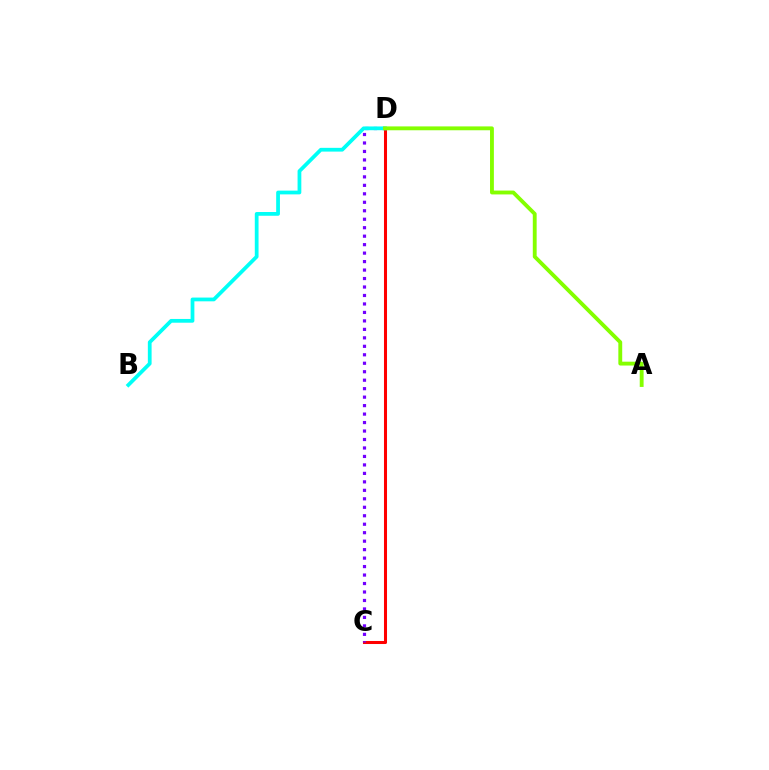{('C', 'D'): [{'color': '#ff0000', 'line_style': 'solid', 'thickness': 2.19}, {'color': '#7200ff', 'line_style': 'dotted', 'thickness': 2.3}], ('B', 'D'): [{'color': '#00fff6', 'line_style': 'solid', 'thickness': 2.71}], ('A', 'D'): [{'color': '#84ff00', 'line_style': 'solid', 'thickness': 2.78}]}